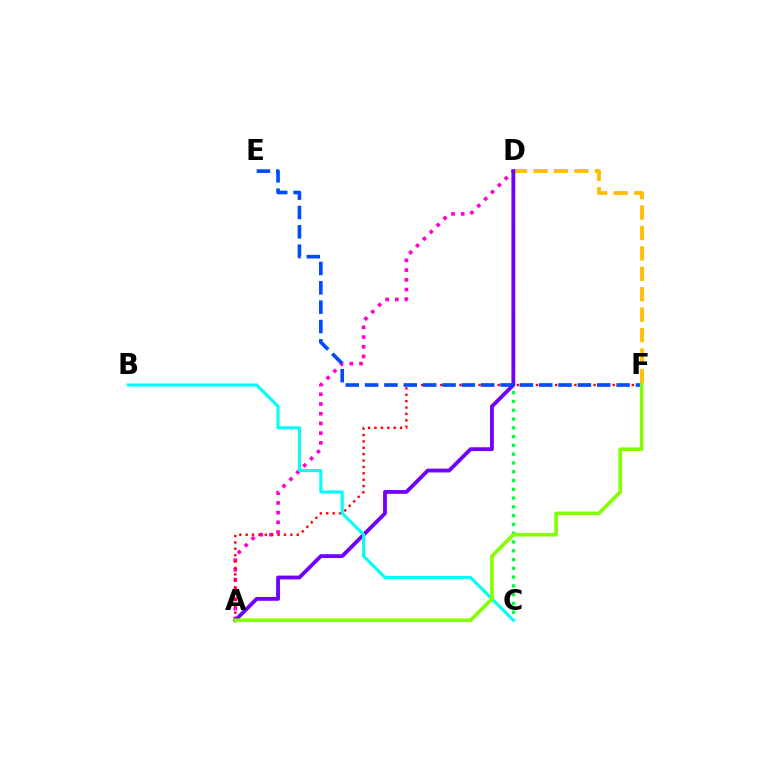{('A', 'D'): [{'color': '#ff00cf', 'line_style': 'dotted', 'thickness': 2.64}, {'color': '#7200ff', 'line_style': 'solid', 'thickness': 2.75}], ('D', 'F'): [{'color': '#ffbd00', 'line_style': 'dashed', 'thickness': 2.78}], ('A', 'F'): [{'color': '#ff0000', 'line_style': 'dotted', 'thickness': 1.73}, {'color': '#84ff00', 'line_style': 'solid', 'thickness': 2.62}], ('C', 'D'): [{'color': '#00ff39', 'line_style': 'dotted', 'thickness': 2.39}], ('B', 'C'): [{'color': '#00fff6', 'line_style': 'solid', 'thickness': 2.23}], ('E', 'F'): [{'color': '#004bff', 'line_style': 'dashed', 'thickness': 2.63}]}